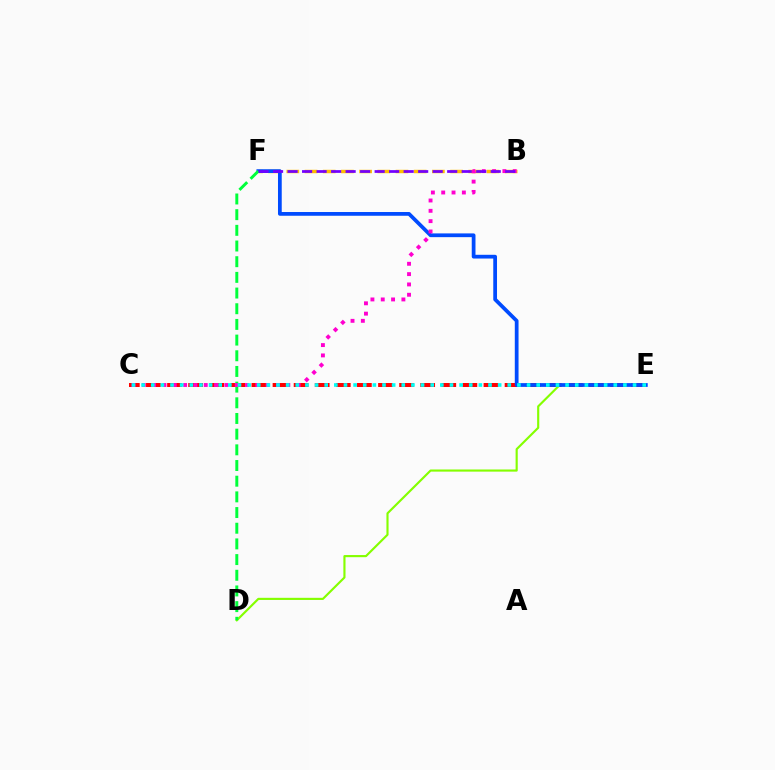{('C', 'E'): [{'color': '#ff0000', 'line_style': 'dashed', 'thickness': 2.87}, {'color': '#00fff6', 'line_style': 'dotted', 'thickness': 2.62}], ('D', 'E'): [{'color': '#84ff00', 'line_style': 'solid', 'thickness': 1.54}], ('B', 'F'): [{'color': '#ffbd00', 'line_style': 'dashed', 'thickness': 2.47}, {'color': '#7200ff', 'line_style': 'dashed', 'thickness': 1.97}], ('E', 'F'): [{'color': '#004bff', 'line_style': 'solid', 'thickness': 2.7}], ('D', 'F'): [{'color': '#00ff39', 'line_style': 'dashed', 'thickness': 2.13}], ('B', 'C'): [{'color': '#ff00cf', 'line_style': 'dotted', 'thickness': 2.8}]}